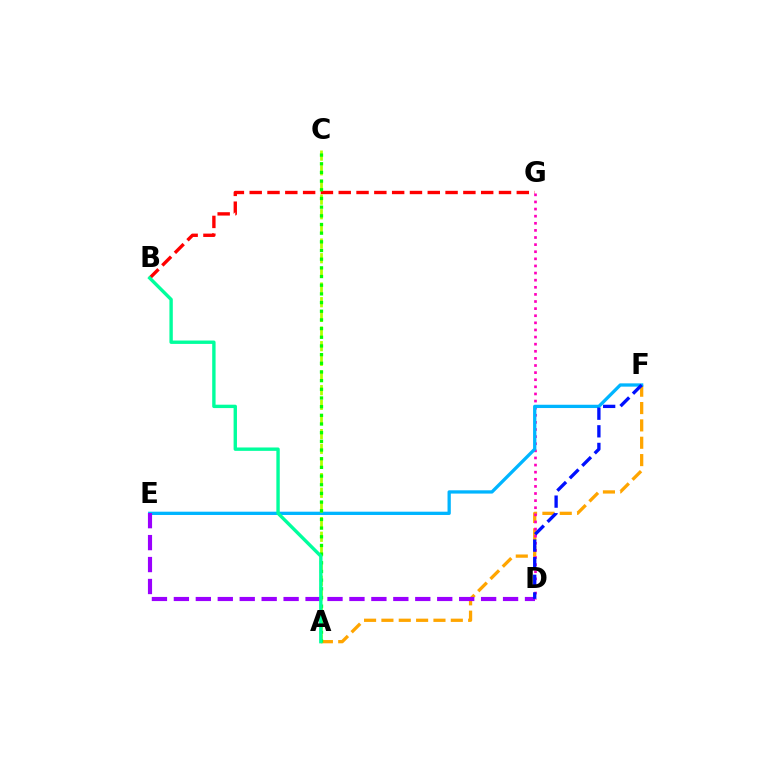{('B', 'G'): [{'color': '#ff0000', 'line_style': 'dashed', 'thickness': 2.42}], ('A', 'F'): [{'color': '#ffa500', 'line_style': 'dashed', 'thickness': 2.36}], ('D', 'G'): [{'color': '#ff00bd', 'line_style': 'dotted', 'thickness': 1.93}], ('E', 'F'): [{'color': '#00b5ff', 'line_style': 'solid', 'thickness': 2.37}], ('D', 'E'): [{'color': '#9b00ff', 'line_style': 'dashed', 'thickness': 2.98}], ('A', 'C'): [{'color': '#b3ff00', 'line_style': 'dashed', 'thickness': 1.99}, {'color': '#08ff00', 'line_style': 'dotted', 'thickness': 2.36}], ('D', 'F'): [{'color': '#0010ff', 'line_style': 'dashed', 'thickness': 2.39}], ('A', 'B'): [{'color': '#00ff9d', 'line_style': 'solid', 'thickness': 2.43}]}